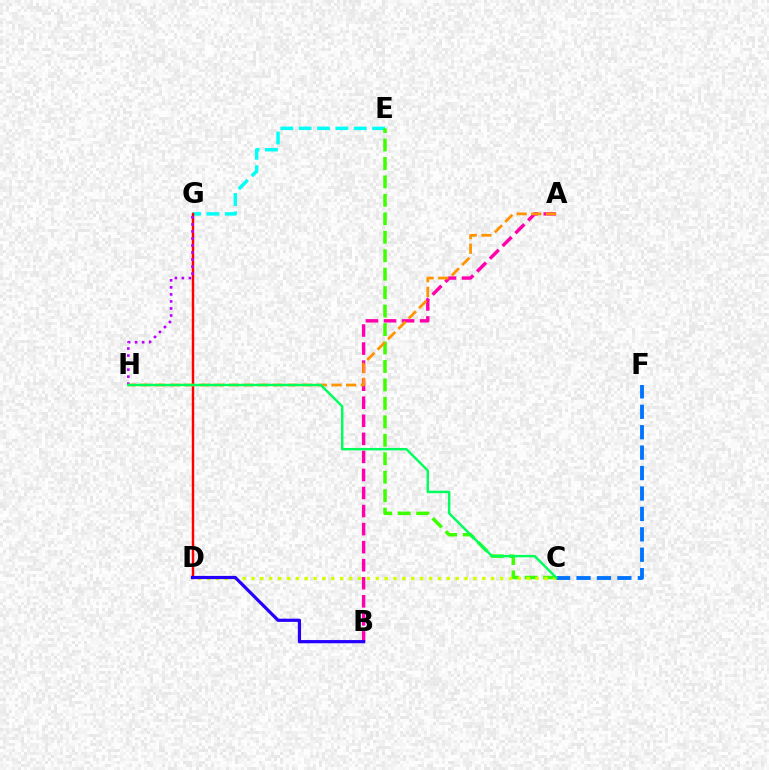{('E', 'G'): [{'color': '#00fff6', 'line_style': 'dashed', 'thickness': 2.49}], ('C', 'F'): [{'color': '#0074ff', 'line_style': 'dashed', 'thickness': 2.77}], ('A', 'B'): [{'color': '#ff00ac', 'line_style': 'dashed', 'thickness': 2.45}], ('C', 'E'): [{'color': '#3dff00', 'line_style': 'dashed', 'thickness': 2.51}], ('D', 'G'): [{'color': '#ff0000', 'line_style': 'solid', 'thickness': 1.75}], ('G', 'H'): [{'color': '#b900ff', 'line_style': 'dotted', 'thickness': 1.91}], ('C', 'D'): [{'color': '#d1ff00', 'line_style': 'dotted', 'thickness': 2.41}], ('A', 'H'): [{'color': '#ff9400', 'line_style': 'dashed', 'thickness': 1.99}], ('B', 'D'): [{'color': '#2500ff', 'line_style': 'solid', 'thickness': 2.31}], ('C', 'H'): [{'color': '#00ff5c', 'line_style': 'solid', 'thickness': 1.75}]}